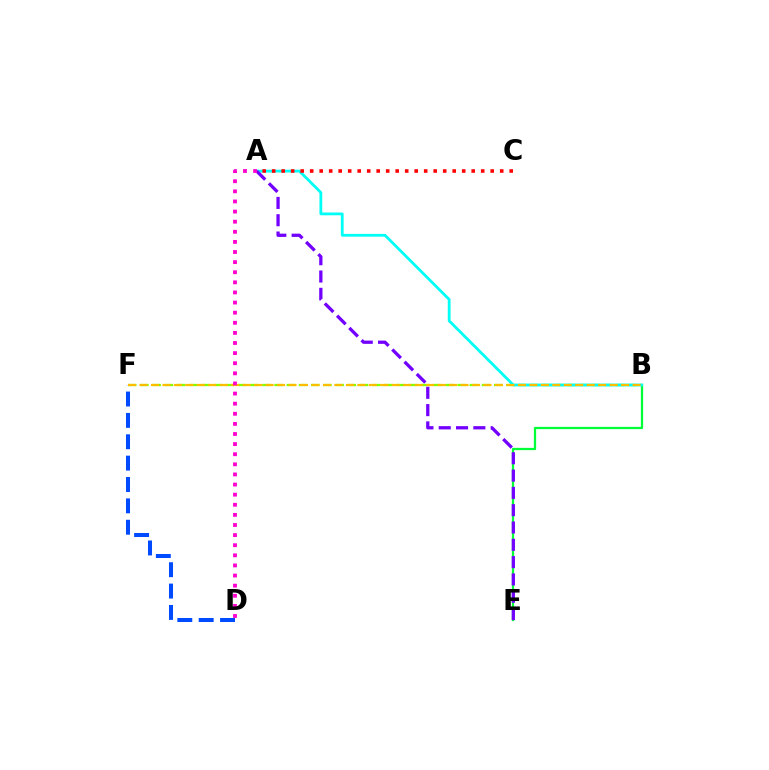{('B', 'E'): [{'color': '#00ff39', 'line_style': 'solid', 'thickness': 1.63}], ('B', 'F'): [{'color': '#84ff00', 'line_style': 'dashed', 'thickness': 1.66}, {'color': '#ffbd00', 'line_style': 'dashed', 'thickness': 1.56}], ('D', 'F'): [{'color': '#004bff', 'line_style': 'dashed', 'thickness': 2.9}], ('A', 'B'): [{'color': '#00fff6', 'line_style': 'solid', 'thickness': 2.01}], ('A', 'C'): [{'color': '#ff0000', 'line_style': 'dotted', 'thickness': 2.58}], ('A', 'E'): [{'color': '#7200ff', 'line_style': 'dashed', 'thickness': 2.35}], ('A', 'D'): [{'color': '#ff00cf', 'line_style': 'dotted', 'thickness': 2.75}]}